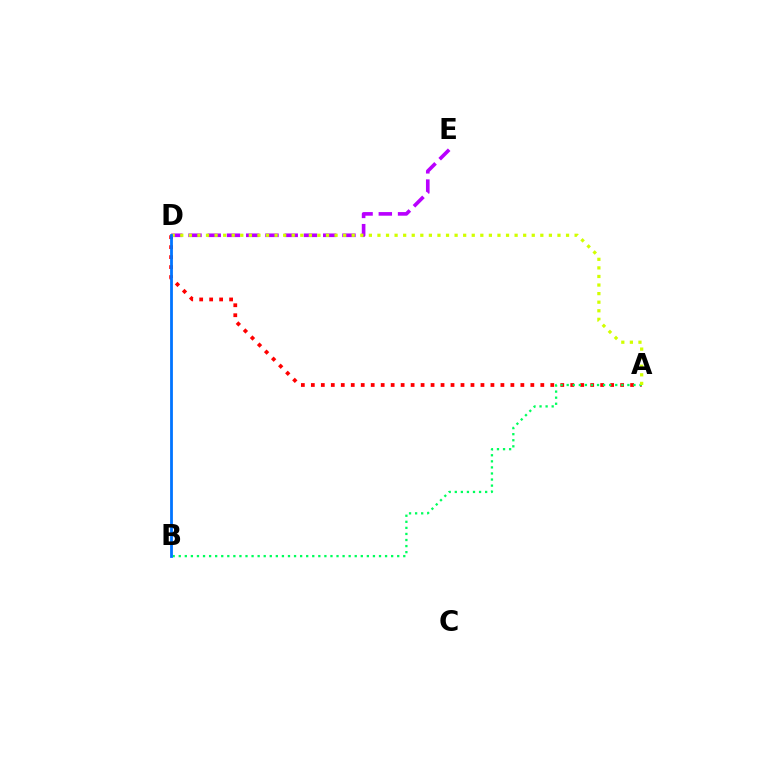{('A', 'D'): [{'color': '#ff0000', 'line_style': 'dotted', 'thickness': 2.71}, {'color': '#d1ff00', 'line_style': 'dotted', 'thickness': 2.33}], ('A', 'B'): [{'color': '#00ff5c', 'line_style': 'dotted', 'thickness': 1.65}], ('D', 'E'): [{'color': '#b900ff', 'line_style': 'dashed', 'thickness': 2.61}], ('B', 'D'): [{'color': '#0074ff', 'line_style': 'solid', 'thickness': 2.01}]}